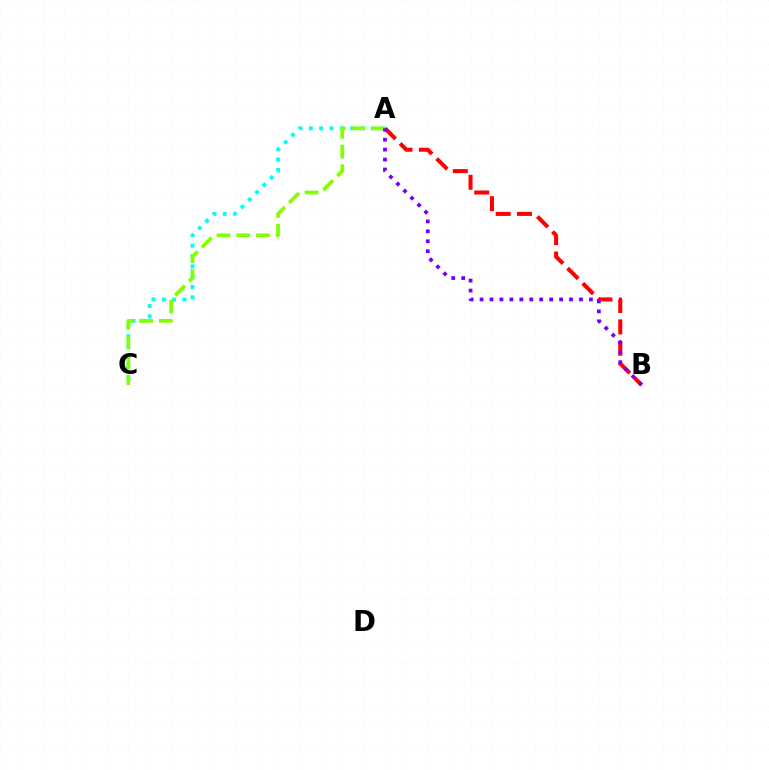{('A', 'B'): [{'color': '#ff0000', 'line_style': 'dashed', 'thickness': 2.91}, {'color': '#7200ff', 'line_style': 'dotted', 'thickness': 2.7}], ('A', 'C'): [{'color': '#00fff6', 'line_style': 'dotted', 'thickness': 2.8}, {'color': '#84ff00', 'line_style': 'dashed', 'thickness': 2.68}]}